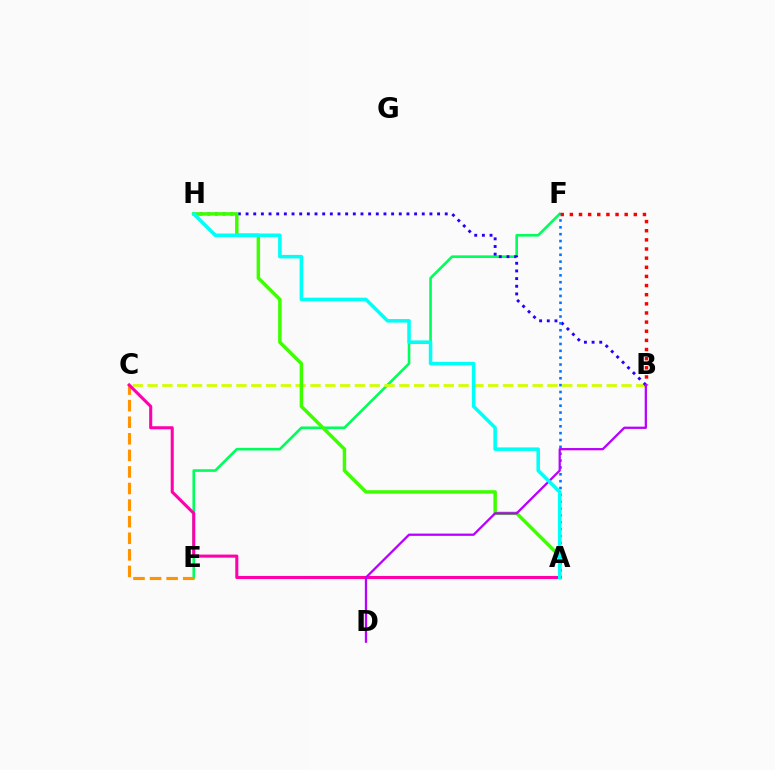{('E', 'F'): [{'color': '#00ff5c', 'line_style': 'solid', 'thickness': 1.89}], ('C', 'E'): [{'color': '#ff9400', 'line_style': 'dashed', 'thickness': 2.25}], ('B', 'F'): [{'color': '#ff0000', 'line_style': 'dotted', 'thickness': 2.48}], ('B', 'C'): [{'color': '#d1ff00', 'line_style': 'dashed', 'thickness': 2.01}], ('B', 'H'): [{'color': '#2500ff', 'line_style': 'dotted', 'thickness': 2.08}], ('A', 'H'): [{'color': '#3dff00', 'line_style': 'solid', 'thickness': 2.5}, {'color': '#00fff6', 'line_style': 'solid', 'thickness': 2.54}], ('A', 'F'): [{'color': '#0074ff', 'line_style': 'dotted', 'thickness': 1.86}], ('A', 'C'): [{'color': '#ff00ac', 'line_style': 'solid', 'thickness': 2.21}], ('B', 'D'): [{'color': '#b900ff', 'line_style': 'solid', 'thickness': 1.64}]}